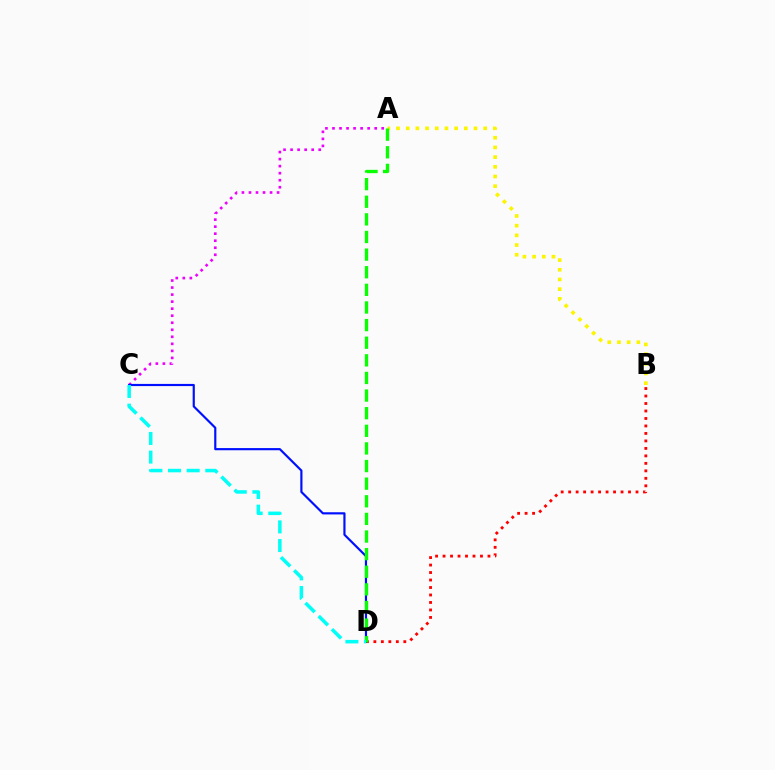{('B', 'D'): [{'color': '#ff0000', 'line_style': 'dotted', 'thickness': 2.03}], ('A', 'C'): [{'color': '#ee00ff', 'line_style': 'dotted', 'thickness': 1.91}], ('C', 'D'): [{'color': '#0010ff', 'line_style': 'solid', 'thickness': 1.57}, {'color': '#00fff6', 'line_style': 'dashed', 'thickness': 2.53}], ('A', 'B'): [{'color': '#fcf500', 'line_style': 'dotted', 'thickness': 2.63}], ('A', 'D'): [{'color': '#08ff00', 'line_style': 'dashed', 'thickness': 2.39}]}